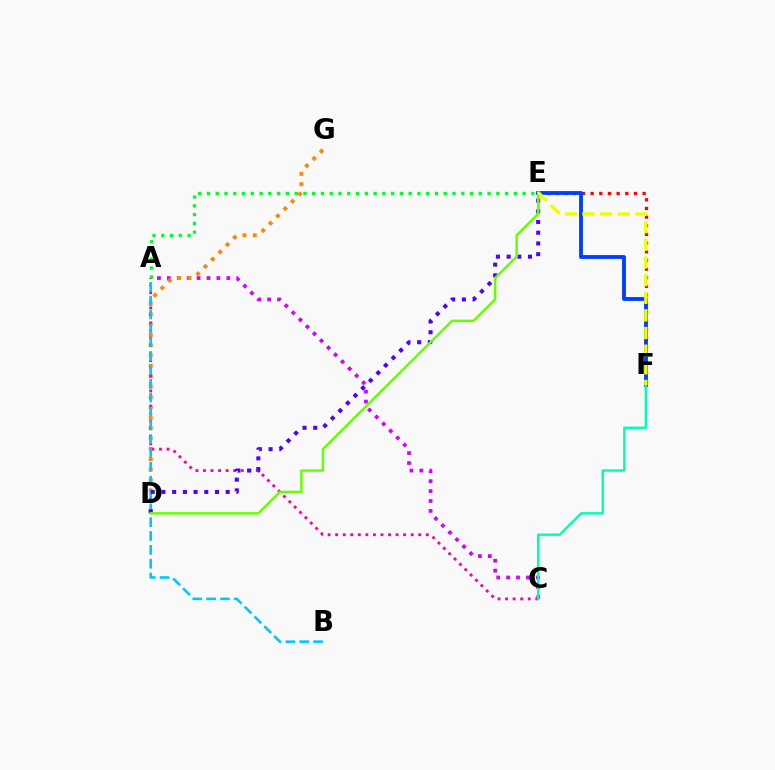{('A', 'C'): [{'color': '#d600ff', 'line_style': 'dotted', 'thickness': 2.69}, {'color': '#ff00a0', 'line_style': 'dotted', 'thickness': 2.05}], ('D', 'G'): [{'color': '#ff8800', 'line_style': 'dotted', 'thickness': 2.82}], ('E', 'F'): [{'color': '#ff0000', 'line_style': 'dotted', 'thickness': 2.35}, {'color': '#003fff', 'line_style': 'solid', 'thickness': 2.77}, {'color': '#eeff00', 'line_style': 'dashed', 'thickness': 2.4}], ('A', 'B'): [{'color': '#00c7ff', 'line_style': 'dashed', 'thickness': 1.88}], ('D', 'E'): [{'color': '#4f00ff', 'line_style': 'dotted', 'thickness': 2.91}, {'color': '#66ff00', 'line_style': 'solid', 'thickness': 1.77}], ('A', 'E'): [{'color': '#00ff27', 'line_style': 'dotted', 'thickness': 2.38}], ('C', 'F'): [{'color': '#00ffaf', 'line_style': 'solid', 'thickness': 1.74}]}